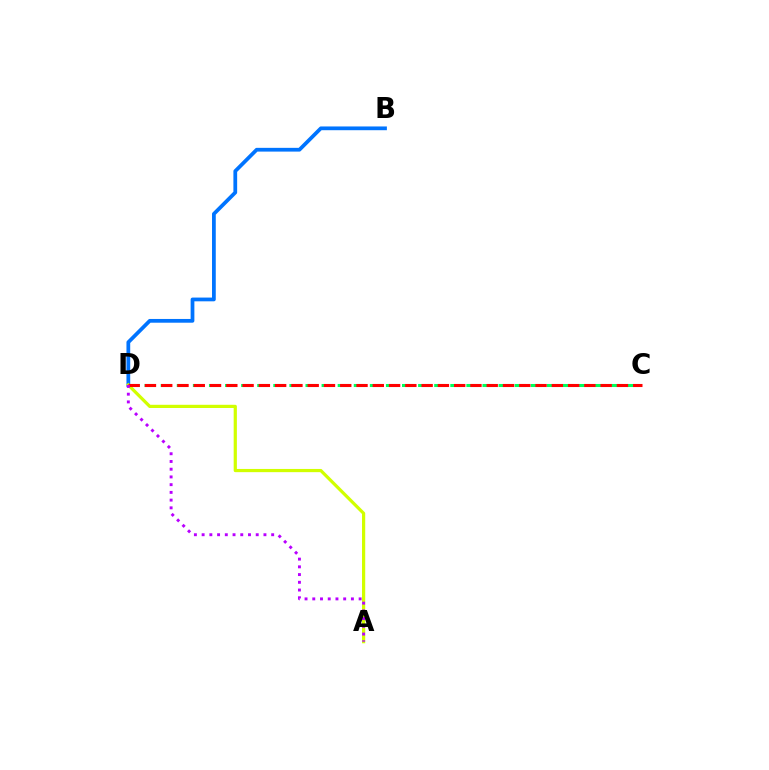{('B', 'D'): [{'color': '#0074ff', 'line_style': 'solid', 'thickness': 2.7}], ('C', 'D'): [{'color': '#00ff5c', 'line_style': 'dashed', 'thickness': 2.19}, {'color': '#ff0000', 'line_style': 'dashed', 'thickness': 2.21}], ('A', 'D'): [{'color': '#d1ff00', 'line_style': 'solid', 'thickness': 2.31}, {'color': '#b900ff', 'line_style': 'dotted', 'thickness': 2.1}]}